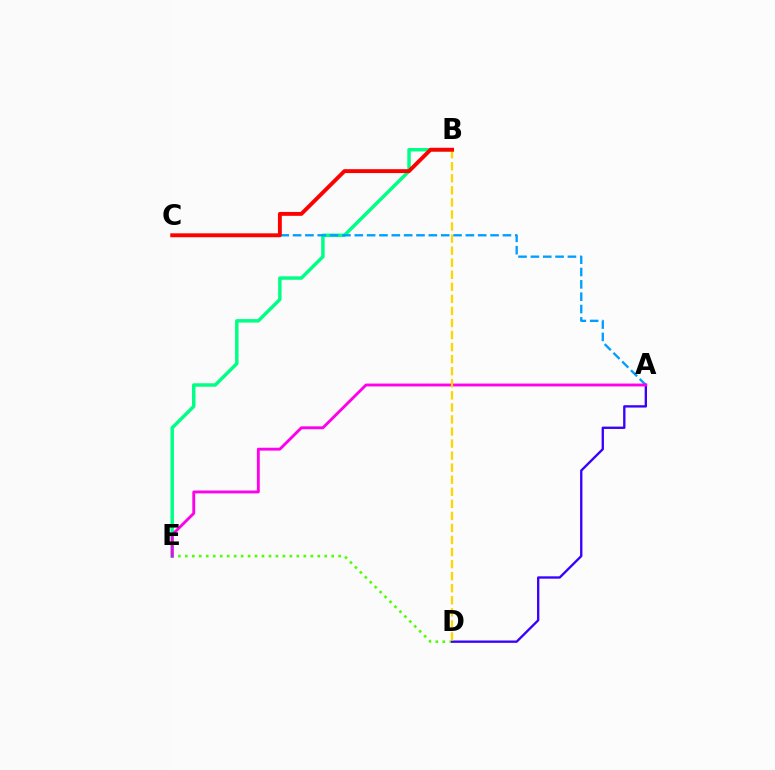{('D', 'E'): [{'color': '#4fff00', 'line_style': 'dotted', 'thickness': 1.89}], ('B', 'E'): [{'color': '#00ff86', 'line_style': 'solid', 'thickness': 2.48}], ('A', 'C'): [{'color': '#009eff', 'line_style': 'dashed', 'thickness': 1.68}], ('A', 'D'): [{'color': '#3700ff', 'line_style': 'solid', 'thickness': 1.68}], ('A', 'E'): [{'color': '#ff00ed', 'line_style': 'solid', 'thickness': 2.07}], ('B', 'D'): [{'color': '#ffd500', 'line_style': 'dashed', 'thickness': 1.64}], ('B', 'C'): [{'color': '#ff0000', 'line_style': 'solid', 'thickness': 2.8}]}